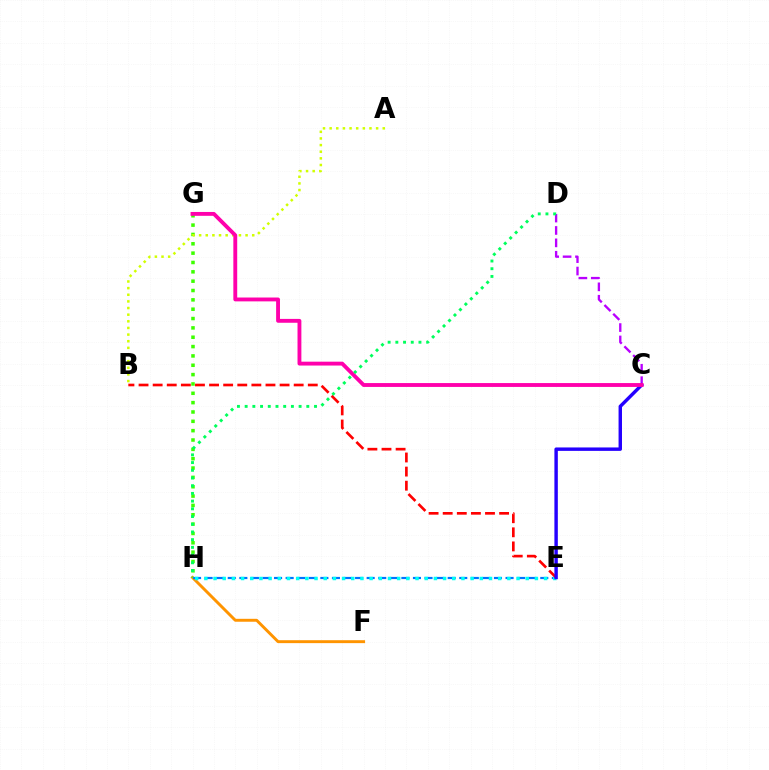{('G', 'H'): [{'color': '#3dff00', 'line_style': 'dotted', 'thickness': 2.54}], ('F', 'H'): [{'color': '#ff9400', 'line_style': 'solid', 'thickness': 2.1}], ('E', 'H'): [{'color': '#0074ff', 'line_style': 'dashed', 'thickness': 1.57}, {'color': '#00fff6', 'line_style': 'dotted', 'thickness': 2.49}], ('B', 'E'): [{'color': '#ff0000', 'line_style': 'dashed', 'thickness': 1.92}], ('C', 'D'): [{'color': '#b900ff', 'line_style': 'dashed', 'thickness': 1.68}], ('A', 'B'): [{'color': '#d1ff00', 'line_style': 'dotted', 'thickness': 1.8}], ('C', 'E'): [{'color': '#2500ff', 'line_style': 'solid', 'thickness': 2.47}], ('C', 'G'): [{'color': '#ff00ac', 'line_style': 'solid', 'thickness': 2.78}], ('D', 'H'): [{'color': '#00ff5c', 'line_style': 'dotted', 'thickness': 2.09}]}